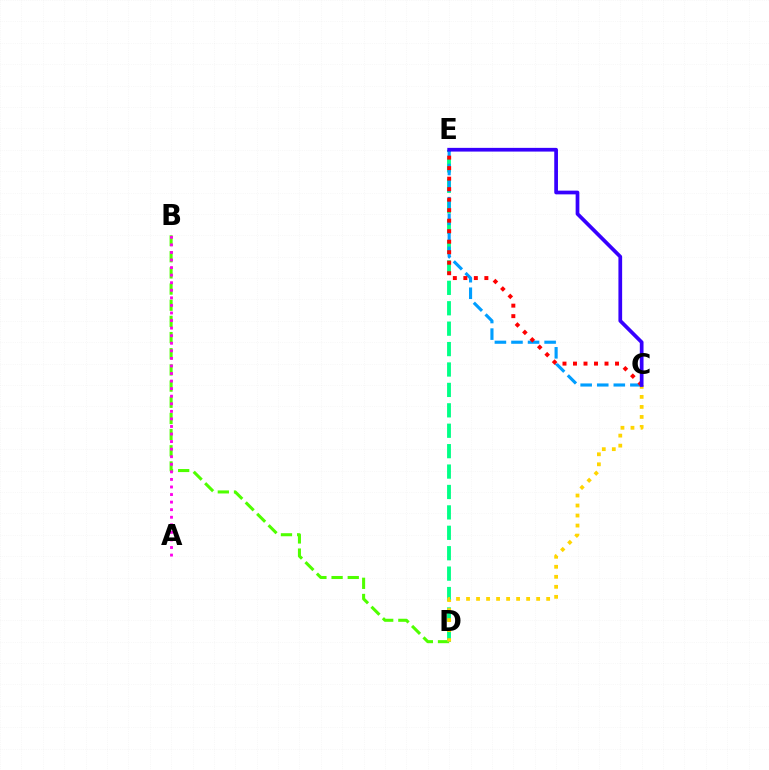{('B', 'D'): [{'color': '#4fff00', 'line_style': 'dashed', 'thickness': 2.2}], ('D', 'E'): [{'color': '#00ff86', 'line_style': 'dashed', 'thickness': 2.77}], ('C', 'D'): [{'color': '#ffd500', 'line_style': 'dotted', 'thickness': 2.72}], ('C', 'E'): [{'color': '#009eff', 'line_style': 'dashed', 'thickness': 2.25}, {'color': '#ff0000', 'line_style': 'dotted', 'thickness': 2.85}, {'color': '#3700ff', 'line_style': 'solid', 'thickness': 2.67}], ('A', 'B'): [{'color': '#ff00ed', 'line_style': 'dotted', 'thickness': 2.06}]}